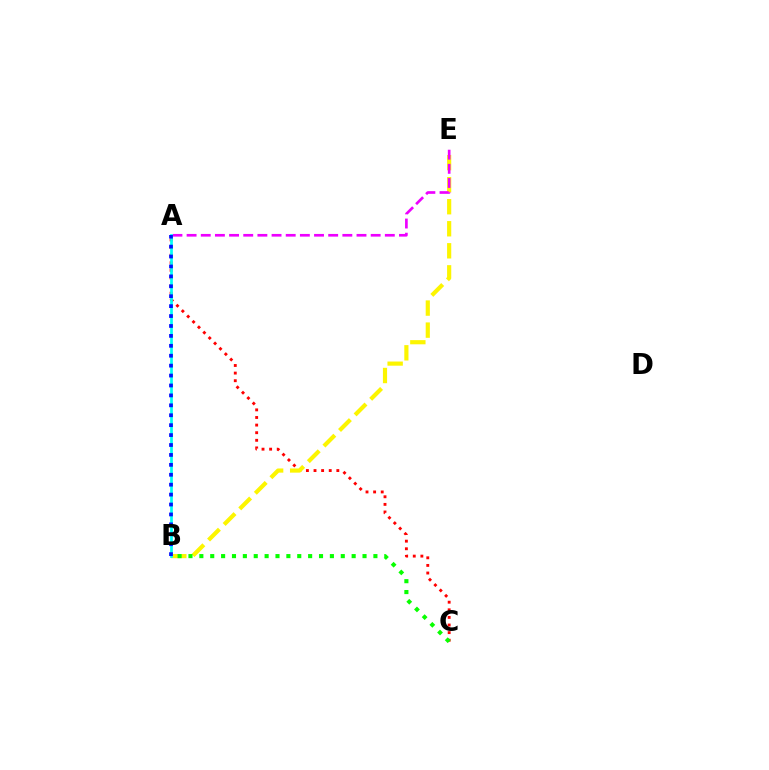{('A', 'C'): [{'color': '#ff0000', 'line_style': 'dotted', 'thickness': 2.07}], ('B', 'E'): [{'color': '#fcf500', 'line_style': 'dashed', 'thickness': 2.99}], ('B', 'C'): [{'color': '#08ff00', 'line_style': 'dotted', 'thickness': 2.96}], ('A', 'E'): [{'color': '#ee00ff', 'line_style': 'dashed', 'thickness': 1.92}], ('A', 'B'): [{'color': '#00fff6', 'line_style': 'solid', 'thickness': 1.95}, {'color': '#0010ff', 'line_style': 'dotted', 'thickness': 2.7}]}